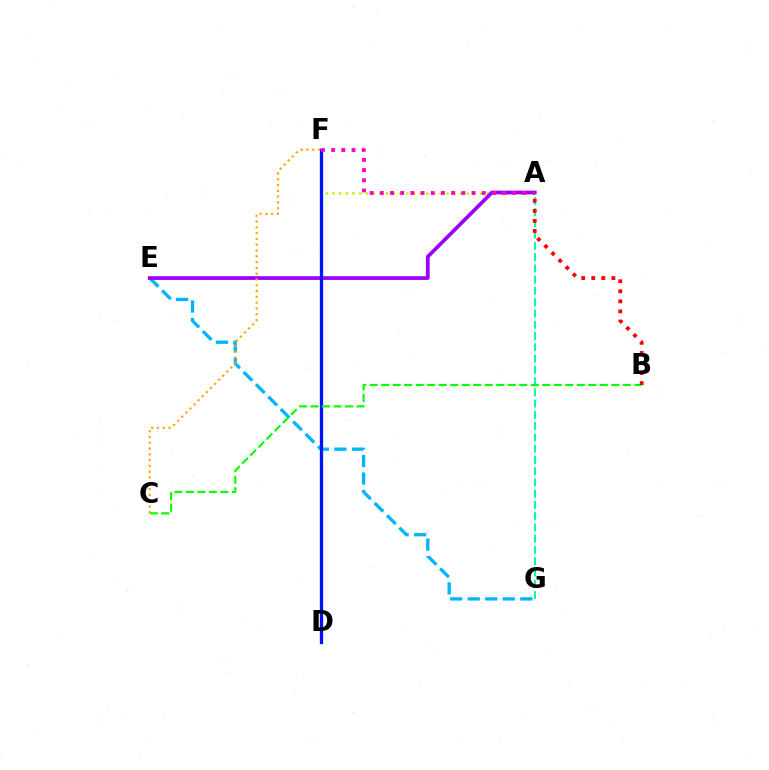{('A', 'G'): [{'color': '#00ff9d', 'line_style': 'dashed', 'thickness': 1.53}], ('E', 'G'): [{'color': '#00b5ff', 'line_style': 'dashed', 'thickness': 2.38}], ('A', 'F'): [{'color': '#b3ff00', 'line_style': 'dotted', 'thickness': 1.82}, {'color': '#ff00bd', 'line_style': 'dotted', 'thickness': 2.77}], ('A', 'E'): [{'color': '#9b00ff', 'line_style': 'solid', 'thickness': 2.68}], ('D', 'F'): [{'color': '#0010ff', 'line_style': 'solid', 'thickness': 2.36}], ('B', 'C'): [{'color': '#08ff00', 'line_style': 'dashed', 'thickness': 1.56}], ('C', 'F'): [{'color': '#ffa500', 'line_style': 'dotted', 'thickness': 1.57}], ('A', 'B'): [{'color': '#ff0000', 'line_style': 'dotted', 'thickness': 2.73}]}